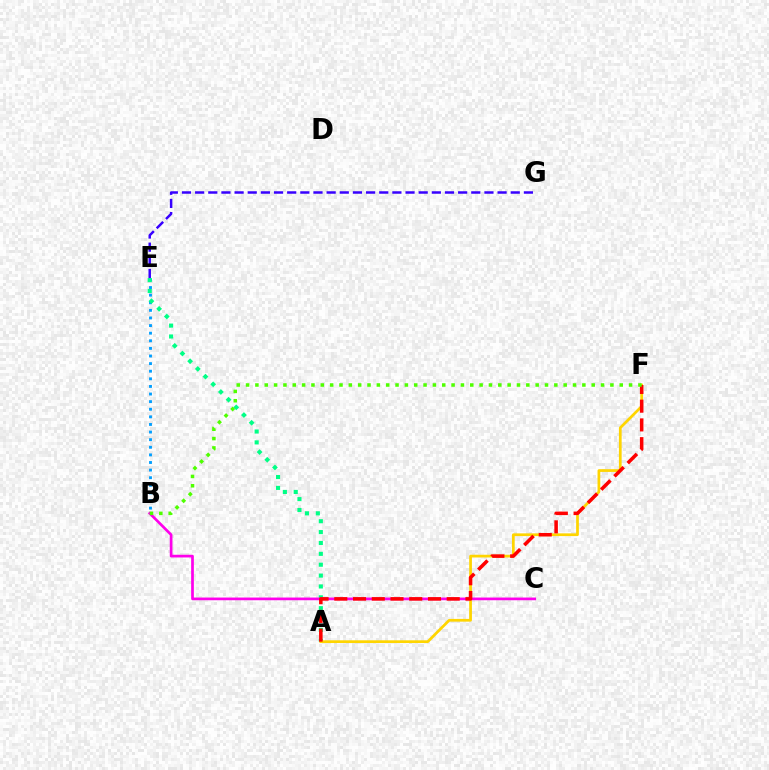{('B', 'E'): [{'color': '#009eff', 'line_style': 'dotted', 'thickness': 2.07}], ('A', 'E'): [{'color': '#00ff86', 'line_style': 'dotted', 'thickness': 2.95}], ('E', 'G'): [{'color': '#3700ff', 'line_style': 'dashed', 'thickness': 1.79}], ('A', 'F'): [{'color': '#ffd500', 'line_style': 'solid', 'thickness': 1.96}, {'color': '#ff0000', 'line_style': 'dashed', 'thickness': 2.55}], ('B', 'C'): [{'color': '#ff00ed', 'line_style': 'solid', 'thickness': 1.94}], ('B', 'F'): [{'color': '#4fff00', 'line_style': 'dotted', 'thickness': 2.54}]}